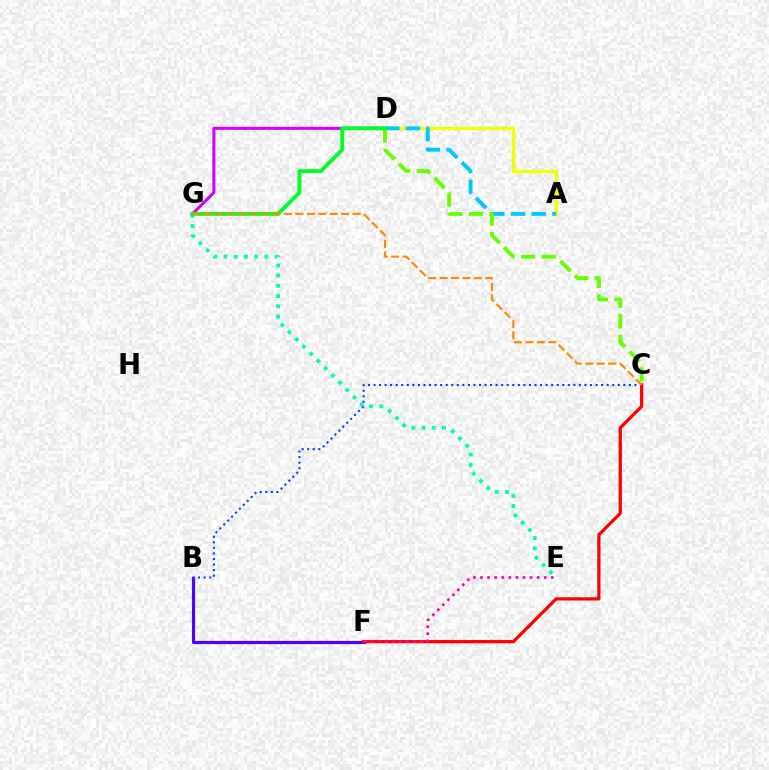{('A', 'D'): [{'color': '#eeff00', 'line_style': 'solid', 'thickness': 2.41}, {'color': '#00c7ff', 'line_style': 'dashed', 'thickness': 2.81}], ('B', 'F'): [{'color': '#4f00ff', 'line_style': 'solid', 'thickness': 2.28}], ('B', 'C'): [{'color': '#003fff', 'line_style': 'dotted', 'thickness': 1.51}], ('C', 'F'): [{'color': '#ff0000', 'line_style': 'solid', 'thickness': 2.33}], ('D', 'G'): [{'color': '#d600ff', 'line_style': 'solid', 'thickness': 2.21}, {'color': '#00ff27', 'line_style': 'solid', 'thickness': 2.79}], ('E', 'F'): [{'color': '#ff00a0', 'line_style': 'dotted', 'thickness': 1.92}], ('E', 'G'): [{'color': '#00ffaf', 'line_style': 'dotted', 'thickness': 2.78}], ('C', 'D'): [{'color': '#66ff00', 'line_style': 'dashed', 'thickness': 2.8}], ('C', 'G'): [{'color': '#ff8800', 'line_style': 'dashed', 'thickness': 1.56}]}